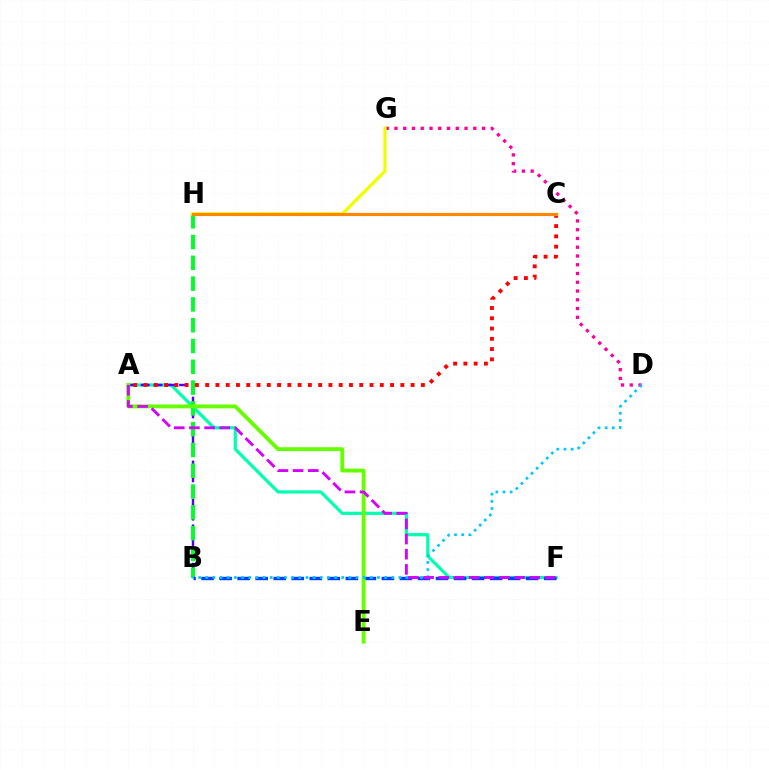{('A', 'F'): [{'color': '#00ffaf', 'line_style': 'solid', 'thickness': 2.3}, {'color': '#d600ff', 'line_style': 'dashed', 'thickness': 2.06}], ('A', 'B'): [{'color': '#4f00ff', 'line_style': 'dashed', 'thickness': 1.74}], ('B', 'H'): [{'color': '#00ff27', 'line_style': 'dashed', 'thickness': 2.82}], ('D', 'G'): [{'color': '#ff00a0', 'line_style': 'dotted', 'thickness': 2.38}], ('B', 'F'): [{'color': '#003fff', 'line_style': 'dashed', 'thickness': 2.45}], ('A', 'C'): [{'color': '#ff0000', 'line_style': 'dotted', 'thickness': 2.79}], ('A', 'E'): [{'color': '#66ff00', 'line_style': 'solid', 'thickness': 2.78}], ('G', 'H'): [{'color': '#eeff00', 'line_style': 'solid', 'thickness': 2.37}], ('C', 'H'): [{'color': '#ff8800', 'line_style': 'solid', 'thickness': 2.26}], ('B', 'D'): [{'color': '#00c7ff', 'line_style': 'dotted', 'thickness': 1.94}]}